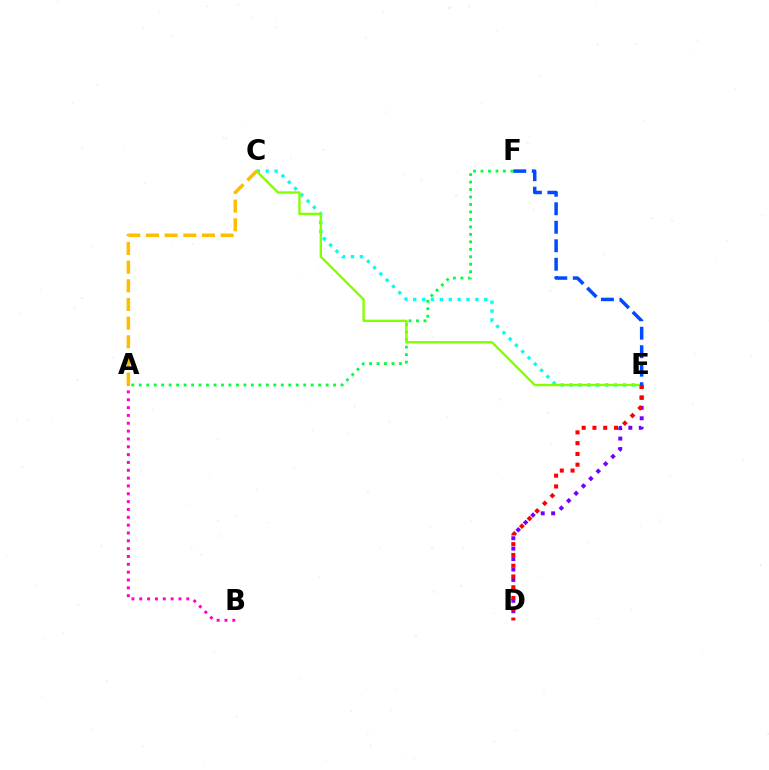{('A', 'B'): [{'color': '#ff00cf', 'line_style': 'dotted', 'thickness': 2.13}], ('C', 'E'): [{'color': '#00fff6', 'line_style': 'dotted', 'thickness': 2.41}, {'color': '#84ff00', 'line_style': 'solid', 'thickness': 1.71}], ('A', 'F'): [{'color': '#00ff39', 'line_style': 'dotted', 'thickness': 2.03}], ('D', 'E'): [{'color': '#7200ff', 'line_style': 'dotted', 'thickness': 2.83}, {'color': '#ff0000', 'line_style': 'dotted', 'thickness': 2.93}], ('A', 'C'): [{'color': '#ffbd00', 'line_style': 'dashed', 'thickness': 2.54}], ('E', 'F'): [{'color': '#004bff', 'line_style': 'dashed', 'thickness': 2.51}]}